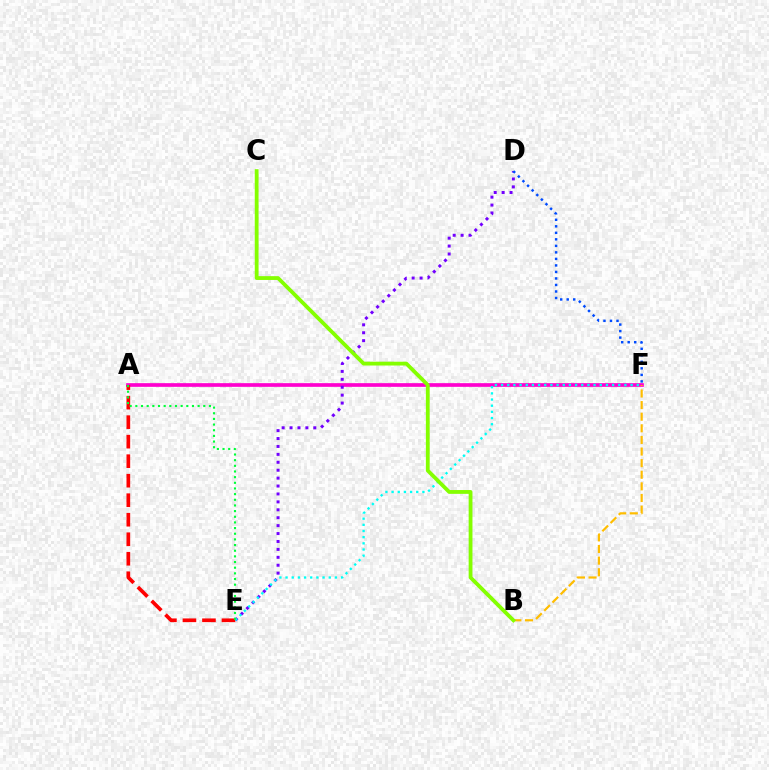{('A', 'F'): [{'color': '#ff00cf', 'line_style': 'solid', 'thickness': 2.65}], ('D', 'E'): [{'color': '#7200ff', 'line_style': 'dotted', 'thickness': 2.15}], ('B', 'F'): [{'color': '#ffbd00', 'line_style': 'dashed', 'thickness': 1.58}], ('D', 'F'): [{'color': '#004bff', 'line_style': 'dotted', 'thickness': 1.77}], ('A', 'E'): [{'color': '#ff0000', 'line_style': 'dashed', 'thickness': 2.65}, {'color': '#00ff39', 'line_style': 'dotted', 'thickness': 1.54}], ('E', 'F'): [{'color': '#00fff6', 'line_style': 'dotted', 'thickness': 1.68}], ('B', 'C'): [{'color': '#84ff00', 'line_style': 'solid', 'thickness': 2.74}]}